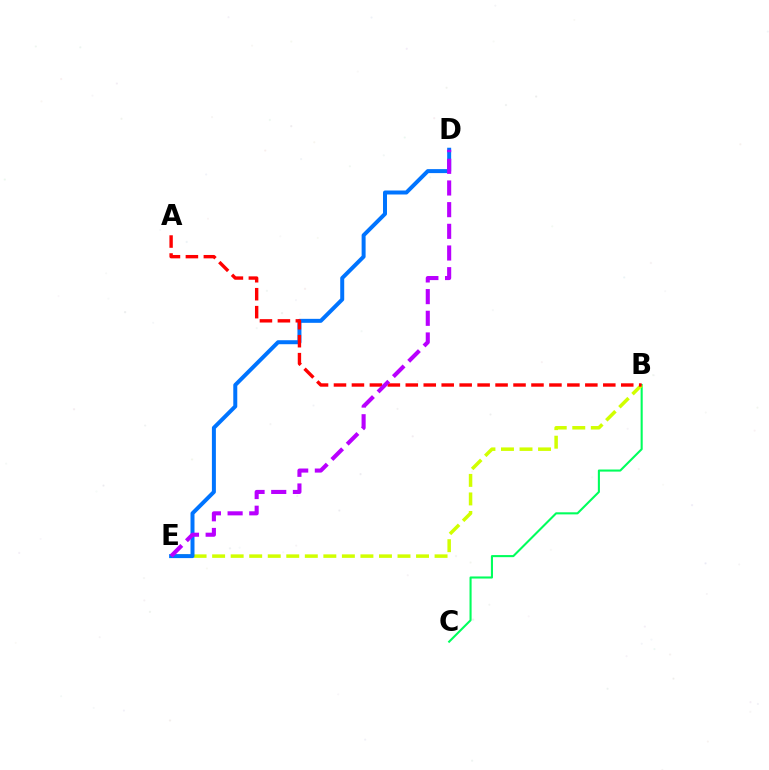{('B', 'C'): [{'color': '#00ff5c', 'line_style': 'solid', 'thickness': 1.5}], ('B', 'E'): [{'color': '#d1ff00', 'line_style': 'dashed', 'thickness': 2.52}], ('D', 'E'): [{'color': '#0074ff', 'line_style': 'solid', 'thickness': 2.87}, {'color': '#b900ff', 'line_style': 'dashed', 'thickness': 2.94}], ('A', 'B'): [{'color': '#ff0000', 'line_style': 'dashed', 'thickness': 2.44}]}